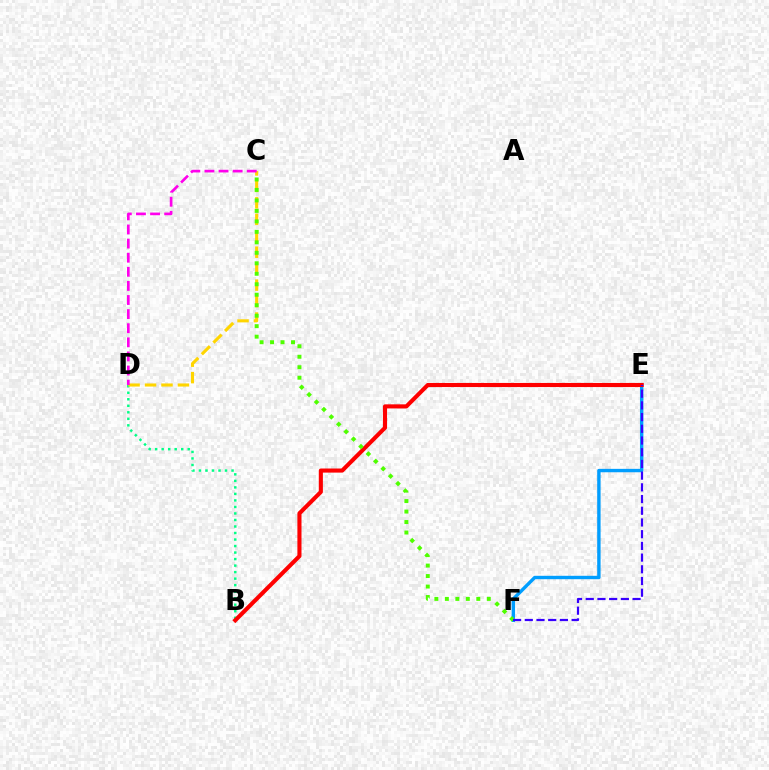{('E', 'F'): [{'color': '#009eff', 'line_style': 'solid', 'thickness': 2.45}, {'color': '#3700ff', 'line_style': 'dashed', 'thickness': 1.59}], ('B', 'D'): [{'color': '#00ff86', 'line_style': 'dotted', 'thickness': 1.77}], ('C', 'D'): [{'color': '#ffd500', 'line_style': 'dashed', 'thickness': 2.23}, {'color': '#ff00ed', 'line_style': 'dashed', 'thickness': 1.92}], ('B', 'E'): [{'color': '#ff0000', 'line_style': 'solid', 'thickness': 2.95}], ('C', 'F'): [{'color': '#4fff00', 'line_style': 'dotted', 'thickness': 2.85}]}